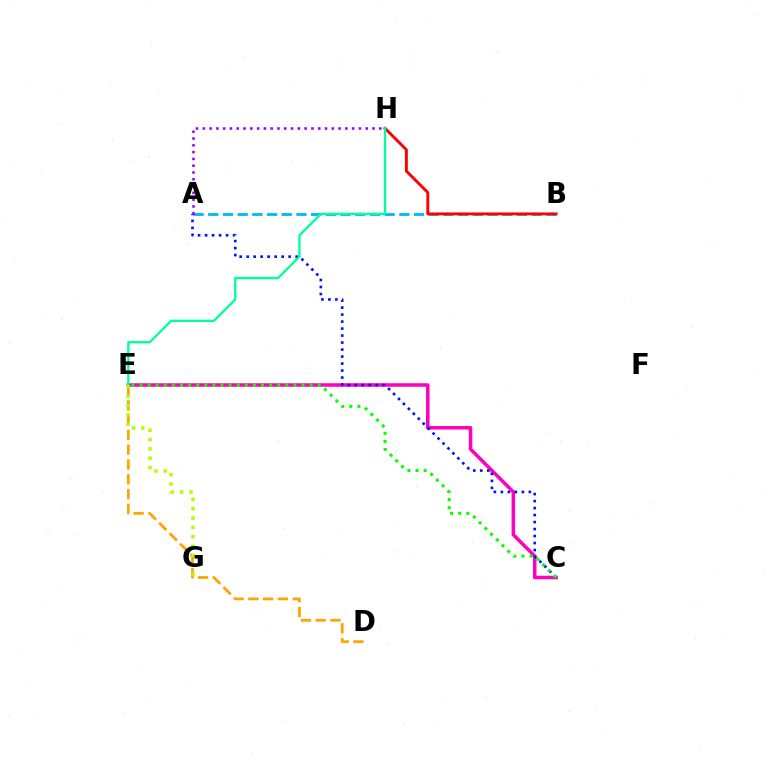{('D', 'E'): [{'color': '#ffa500', 'line_style': 'dashed', 'thickness': 2.01}], ('A', 'B'): [{'color': '#00b5ff', 'line_style': 'dashed', 'thickness': 2.0}], ('C', 'E'): [{'color': '#ff00bd', 'line_style': 'solid', 'thickness': 2.53}, {'color': '#08ff00', 'line_style': 'dotted', 'thickness': 2.2}], ('B', 'H'): [{'color': '#ff0000', 'line_style': 'solid', 'thickness': 2.07}], ('A', 'C'): [{'color': '#0010ff', 'line_style': 'dotted', 'thickness': 1.9}], ('E', 'H'): [{'color': '#00ff9d', 'line_style': 'solid', 'thickness': 1.68}], ('E', 'G'): [{'color': '#b3ff00', 'line_style': 'dotted', 'thickness': 2.54}], ('A', 'H'): [{'color': '#9b00ff', 'line_style': 'dotted', 'thickness': 1.84}]}